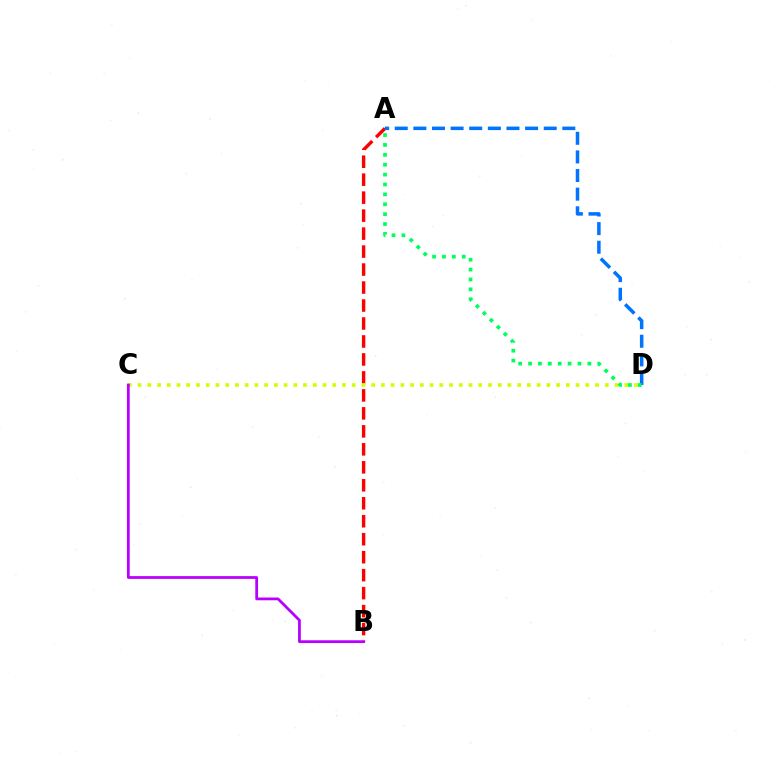{('A', 'B'): [{'color': '#ff0000', 'line_style': 'dashed', 'thickness': 2.44}], ('C', 'D'): [{'color': '#d1ff00', 'line_style': 'dotted', 'thickness': 2.64}], ('B', 'C'): [{'color': '#b900ff', 'line_style': 'solid', 'thickness': 1.99}], ('A', 'D'): [{'color': '#0074ff', 'line_style': 'dashed', 'thickness': 2.53}, {'color': '#00ff5c', 'line_style': 'dotted', 'thickness': 2.69}]}